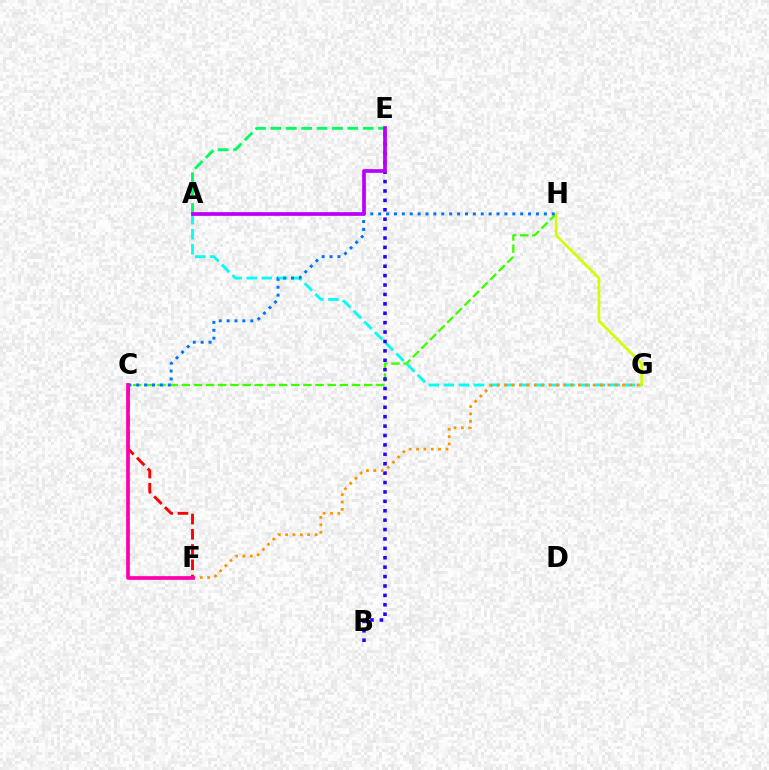{('C', 'F'): [{'color': '#ff0000', 'line_style': 'dashed', 'thickness': 2.07}, {'color': '#ff00ac', 'line_style': 'solid', 'thickness': 2.68}], ('A', 'G'): [{'color': '#00fff6', 'line_style': 'dashed', 'thickness': 2.05}], ('A', 'E'): [{'color': '#00ff5c', 'line_style': 'dashed', 'thickness': 2.09}, {'color': '#b900ff', 'line_style': 'solid', 'thickness': 2.67}], ('C', 'H'): [{'color': '#3dff00', 'line_style': 'dashed', 'thickness': 1.65}, {'color': '#0074ff', 'line_style': 'dotted', 'thickness': 2.14}], ('G', 'H'): [{'color': '#d1ff00', 'line_style': 'solid', 'thickness': 1.94}], ('B', 'E'): [{'color': '#2500ff', 'line_style': 'dotted', 'thickness': 2.56}], ('F', 'G'): [{'color': '#ff9400', 'line_style': 'dotted', 'thickness': 2.0}]}